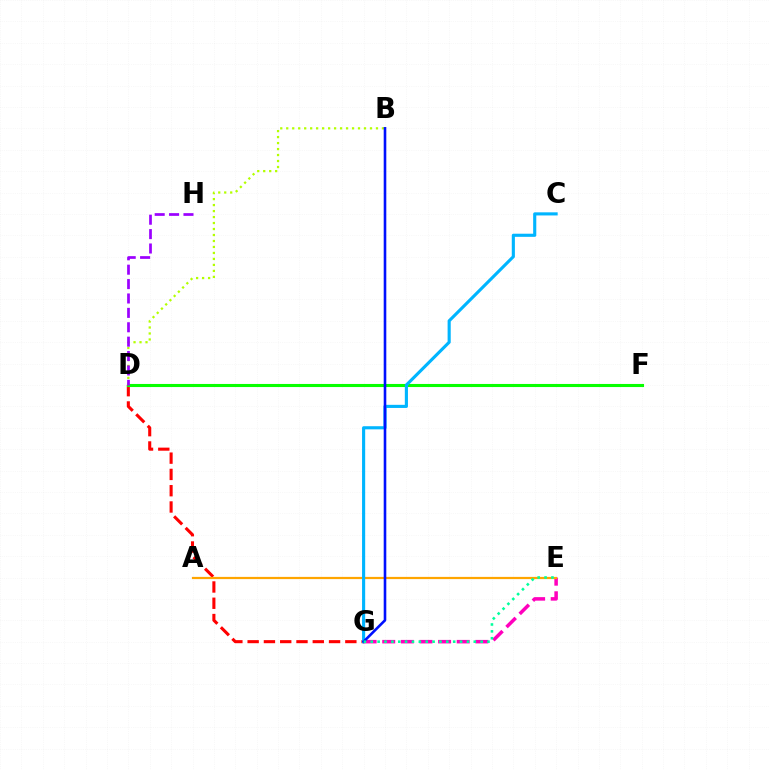{('E', 'G'): [{'color': '#ff00bd', 'line_style': 'dashed', 'thickness': 2.53}, {'color': '#00ff9d', 'line_style': 'dotted', 'thickness': 1.87}], ('D', 'G'): [{'color': '#ff0000', 'line_style': 'dashed', 'thickness': 2.21}], ('A', 'E'): [{'color': '#ffa500', 'line_style': 'solid', 'thickness': 1.6}], ('D', 'F'): [{'color': '#08ff00', 'line_style': 'solid', 'thickness': 2.22}], ('C', 'G'): [{'color': '#00b5ff', 'line_style': 'solid', 'thickness': 2.25}], ('B', 'D'): [{'color': '#b3ff00', 'line_style': 'dotted', 'thickness': 1.63}], ('D', 'H'): [{'color': '#9b00ff', 'line_style': 'dashed', 'thickness': 1.96}], ('B', 'G'): [{'color': '#0010ff', 'line_style': 'solid', 'thickness': 1.87}]}